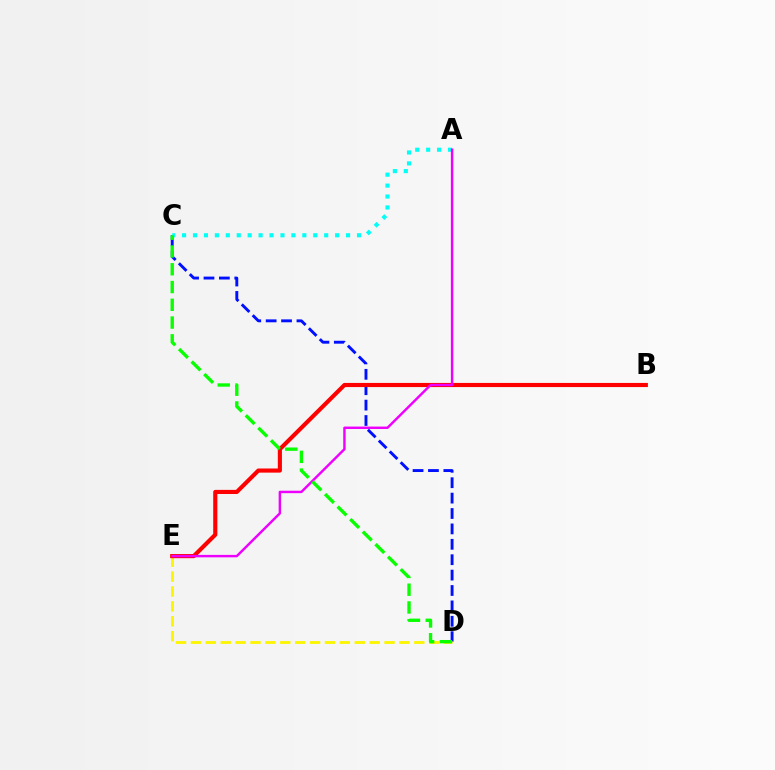{('C', 'D'): [{'color': '#0010ff', 'line_style': 'dashed', 'thickness': 2.09}, {'color': '#08ff00', 'line_style': 'dashed', 'thickness': 2.41}], ('D', 'E'): [{'color': '#fcf500', 'line_style': 'dashed', 'thickness': 2.02}], ('B', 'E'): [{'color': '#ff0000', 'line_style': 'solid', 'thickness': 2.97}], ('A', 'C'): [{'color': '#00fff6', 'line_style': 'dotted', 'thickness': 2.97}], ('A', 'E'): [{'color': '#ee00ff', 'line_style': 'solid', 'thickness': 1.76}]}